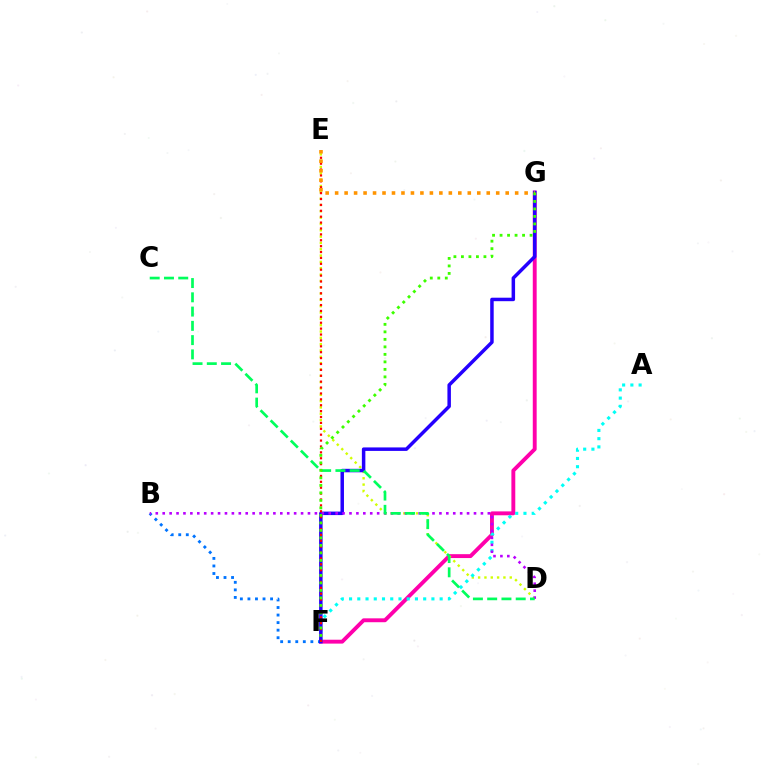{('F', 'G'): [{'color': '#ff00ac', 'line_style': 'solid', 'thickness': 2.8}, {'color': '#2500ff', 'line_style': 'solid', 'thickness': 2.51}, {'color': '#3dff00', 'line_style': 'dotted', 'thickness': 2.04}], ('D', 'E'): [{'color': '#d1ff00', 'line_style': 'dotted', 'thickness': 1.72}], ('B', 'F'): [{'color': '#0074ff', 'line_style': 'dotted', 'thickness': 2.05}], ('A', 'F'): [{'color': '#00fff6', 'line_style': 'dotted', 'thickness': 2.24}], ('B', 'D'): [{'color': '#b900ff', 'line_style': 'dotted', 'thickness': 1.88}], ('C', 'D'): [{'color': '#00ff5c', 'line_style': 'dashed', 'thickness': 1.94}], ('E', 'F'): [{'color': '#ff0000', 'line_style': 'dotted', 'thickness': 1.6}], ('E', 'G'): [{'color': '#ff9400', 'line_style': 'dotted', 'thickness': 2.57}]}